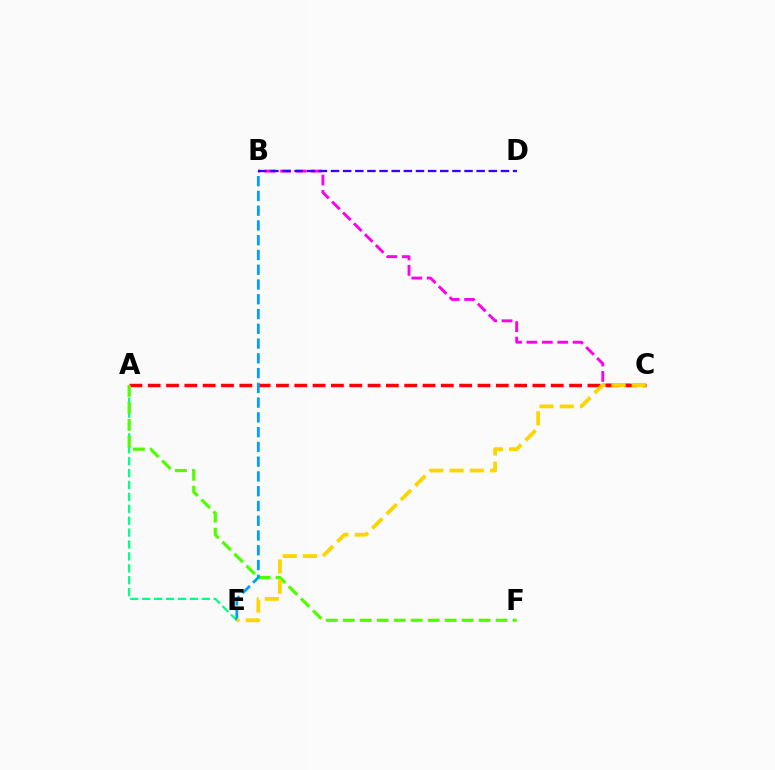{('A', 'E'): [{'color': '#00ff86', 'line_style': 'dashed', 'thickness': 1.62}], ('B', 'C'): [{'color': '#ff00ed', 'line_style': 'dashed', 'thickness': 2.09}], ('A', 'C'): [{'color': '#ff0000', 'line_style': 'dashed', 'thickness': 2.49}], ('A', 'F'): [{'color': '#4fff00', 'line_style': 'dashed', 'thickness': 2.31}], ('B', 'E'): [{'color': '#009eff', 'line_style': 'dashed', 'thickness': 2.01}], ('C', 'E'): [{'color': '#ffd500', 'line_style': 'dashed', 'thickness': 2.75}], ('B', 'D'): [{'color': '#3700ff', 'line_style': 'dashed', 'thickness': 1.65}]}